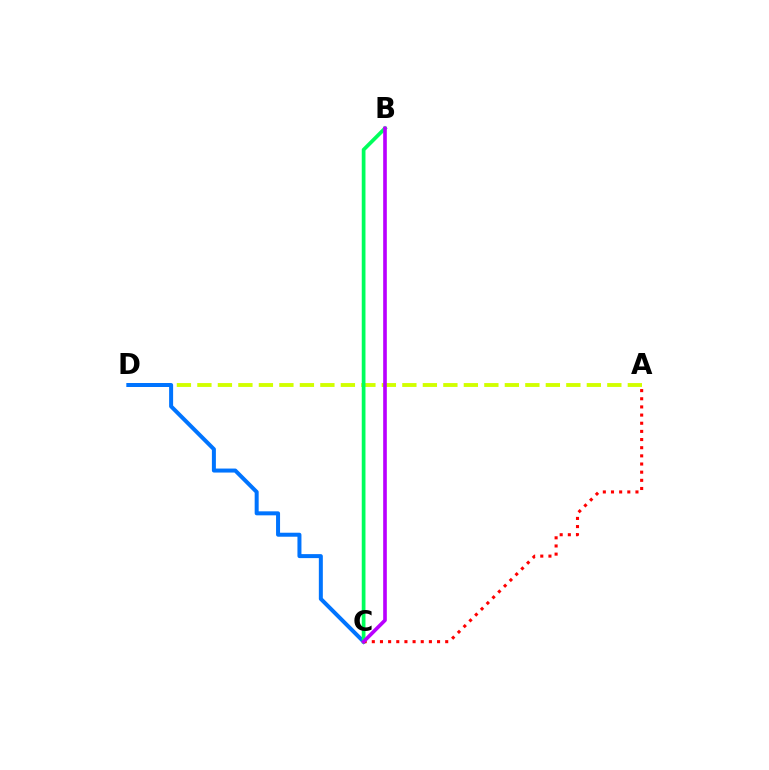{('A', 'D'): [{'color': '#d1ff00', 'line_style': 'dashed', 'thickness': 2.78}], ('C', 'D'): [{'color': '#0074ff', 'line_style': 'solid', 'thickness': 2.88}], ('B', 'C'): [{'color': '#00ff5c', 'line_style': 'solid', 'thickness': 2.68}, {'color': '#b900ff', 'line_style': 'solid', 'thickness': 2.62}], ('A', 'C'): [{'color': '#ff0000', 'line_style': 'dotted', 'thickness': 2.22}]}